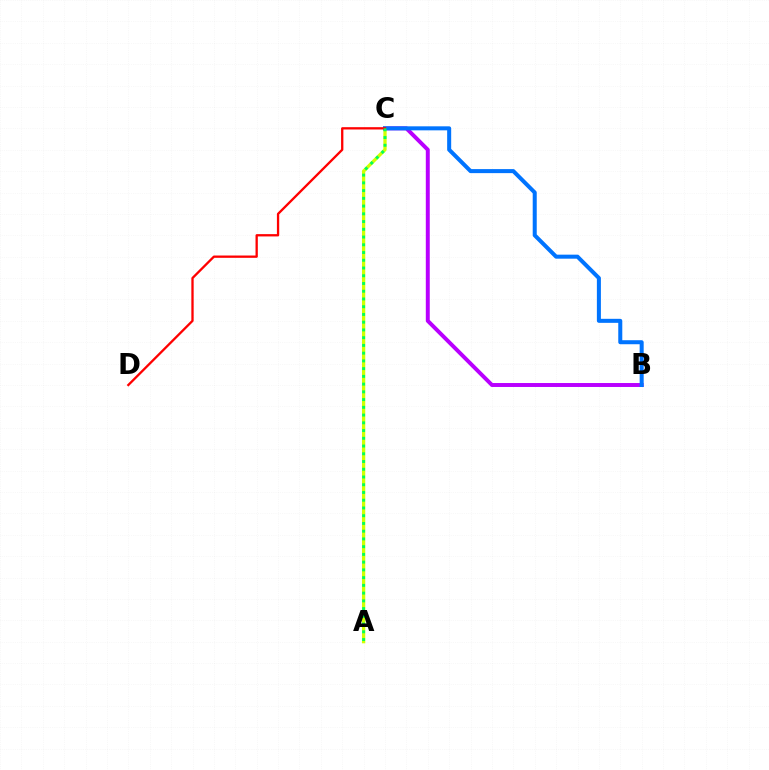{('B', 'C'): [{'color': '#b900ff', 'line_style': 'solid', 'thickness': 2.84}, {'color': '#0074ff', 'line_style': 'solid', 'thickness': 2.9}], ('A', 'C'): [{'color': '#d1ff00', 'line_style': 'solid', 'thickness': 2.36}, {'color': '#00ff5c', 'line_style': 'dotted', 'thickness': 2.1}], ('C', 'D'): [{'color': '#ff0000', 'line_style': 'solid', 'thickness': 1.66}]}